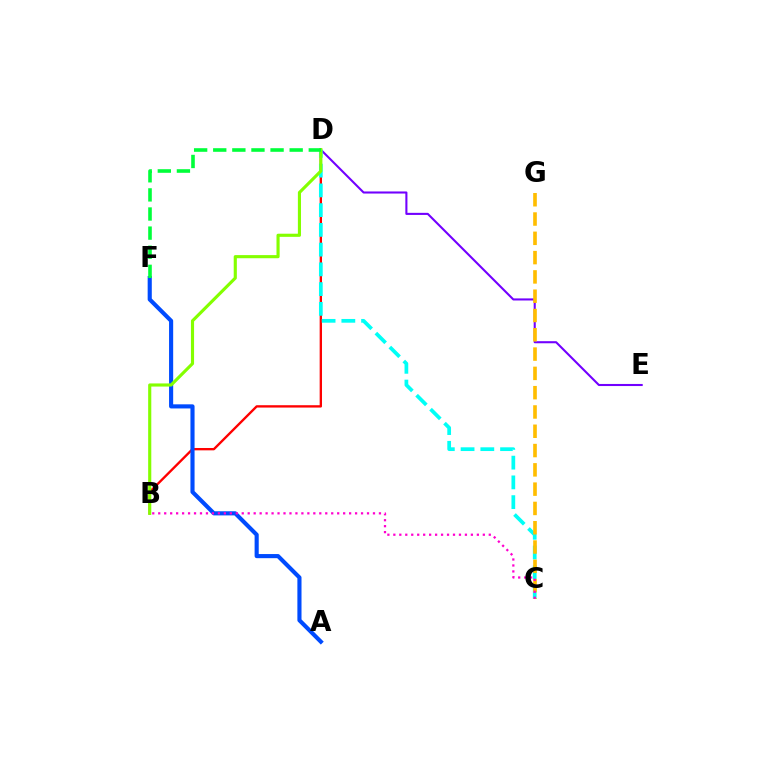{('B', 'D'): [{'color': '#ff0000', 'line_style': 'solid', 'thickness': 1.69}, {'color': '#84ff00', 'line_style': 'solid', 'thickness': 2.25}], ('D', 'E'): [{'color': '#7200ff', 'line_style': 'solid', 'thickness': 1.5}], ('A', 'F'): [{'color': '#004bff', 'line_style': 'solid', 'thickness': 2.97}], ('C', 'D'): [{'color': '#00fff6', 'line_style': 'dashed', 'thickness': 2.68}], ('D', 'F'): [{'color': '#00ff39', 'line_style': 'dashed', 'thickness': 2.6}], ('C', 'G'): [{'color': '#ffbd00', 'line_style': 'dashed', 'thickness': 2.62}], ('B', 'C'): [{'color': '#ff00cf', 'line_style': 'dotted', 'thickness': 1.62}]}